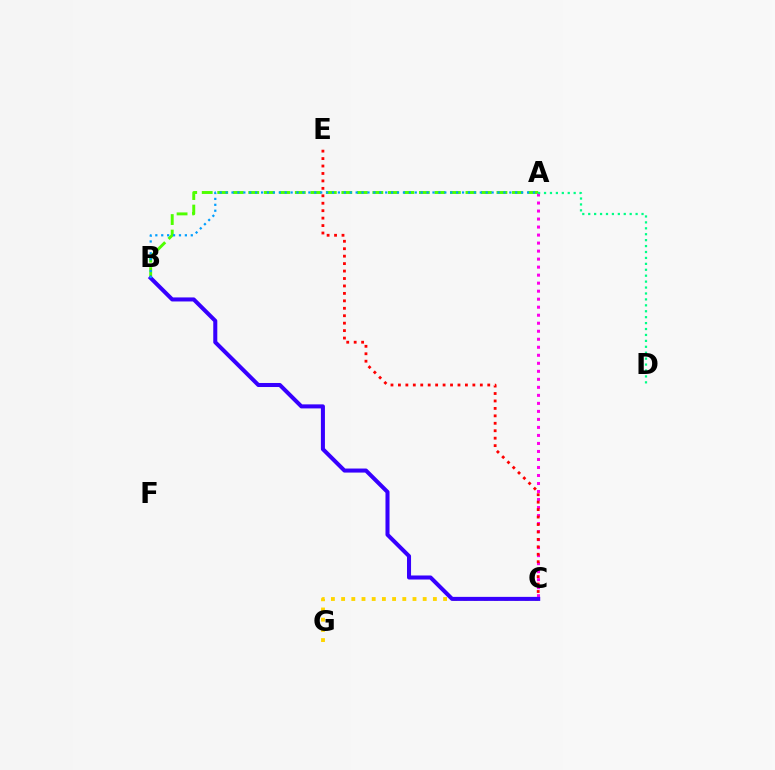{('A', 'B'): [{'color': '#4fff00', 'line_style': 'dashed', 'thickness': 2.11}, {'color': '#009eff', 'line_style': 'dotted', 'thickness': 1.61}], ('C', 'G'): [{'color': '#ffd500', 'line_style': 'dotted', 'thickness': 2.77}], ('A', 'C'): [{'color': '#ff00ed', 'line_style': 'dotted', 'thickness': 2.18}], ('A', 'D'): [{'color': '#00ff86', 'line_style': 'dotted', 'thickness': 1.61}], ('C', 'E'): [{'color': '#ff0000', 'line_style': 'dotted', 'thickness': 2.02}], ('B', 'C'): [{'color': '#3700ff', 'line_style': 'solid', 'thickness': 2.91}]}